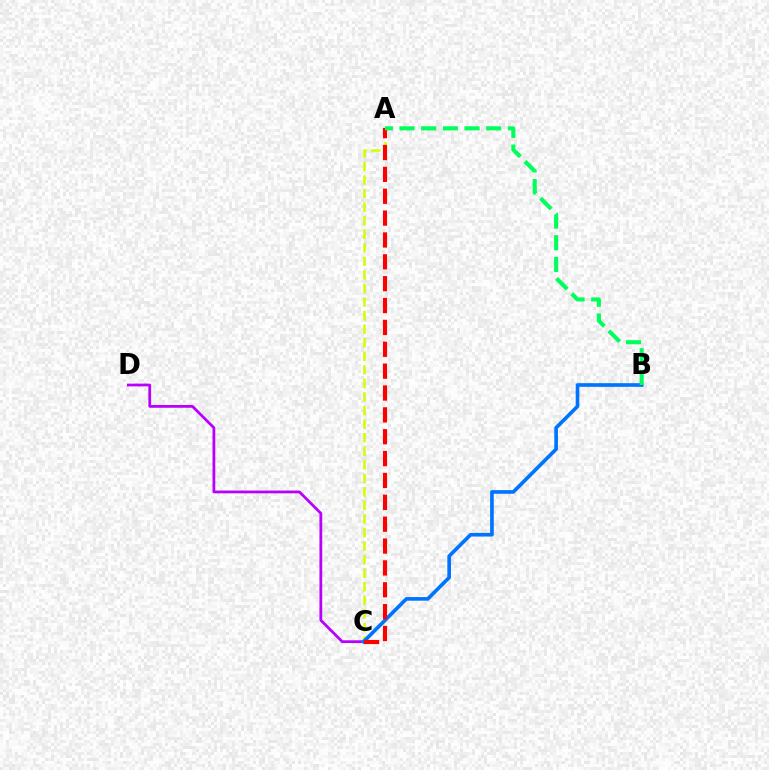{('A', 'C'): [{'color': '#d1ff00', 'line_style': 'dashed', 'thickness': 1.84}, {'color': '#ff0000', 'line_style': 'dashed', 'thickness': 2.97}], ('C', 'D'): [{'color': '#b900ff', 'line_style': 'solid', 'thickness': 1.99}], ('B', 'C'): [{'color': '#0074ff', 'line_style': 'solid', 'thickness': 2.63}], ('A', 'B'): [{'color': '#00ff5c', 'line_style': 'dashed', 'thickness': 2.95}]}